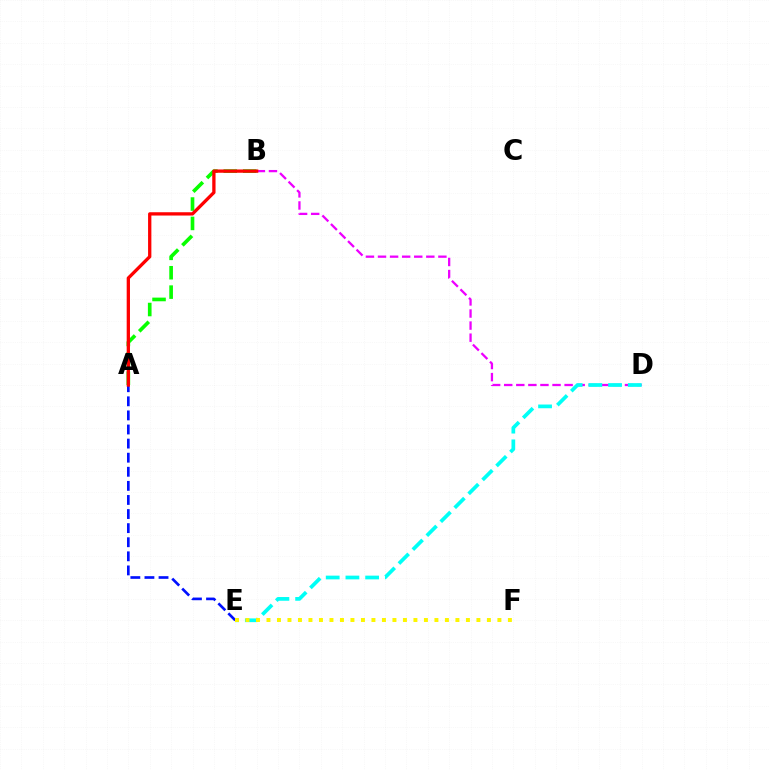{('A', 'B'): [{'color': '#08ff00', 'line_style': 'dashed', 'thickness': 2.63}, {'color': '#ff0000', 'line_style': 'solid', 'thickness': 2.38}], ('B', 'D'): [{'color': '#ee00ff', 'line_style': 'dashed', 'thickness': 1.64}], ('A', 'E'): [{'color': '#0010ff', 'line_style': 'dashed', 'thickness': 1.91}], ('D', 'E'): [{'color': '#00fff6', 'line_style': 'dashed', 'thickness': 2.68}], ('E', 'F'): [{'color': '#fcf500', 'line_style': 'dotted', 'thickness': 2.85}]}